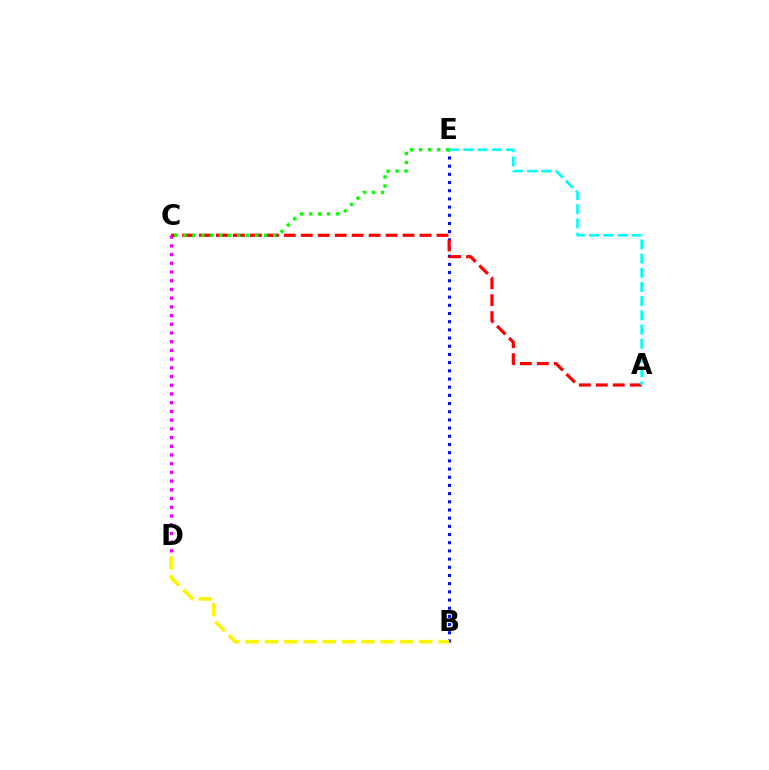{('C', 'D'): [{'color': '#ee00ff', 'line_style': 'dotted', 'thickness': 2.37}], ('B', 'E'): [{'color': '#0010ff', 'line_style': 'dotted', 'thickness': 2.22}], ('A', 'C'): [{'color': '#ff0000', 'line_style': 'dashed', 'thickness': 2.3}], ('A', 'E'): [{'color': '#00fff6', 'line_style': 'dashed', 'thickness': 1.93}], ('C', 'E'): [{'color': '#08ff00', 'line_style': 'dotted', 'thickness': 2.44}], ('B', 'D'): [{'color': '#fcf500', 'line_style': 'dashed', 'thickness': 2.62}]}